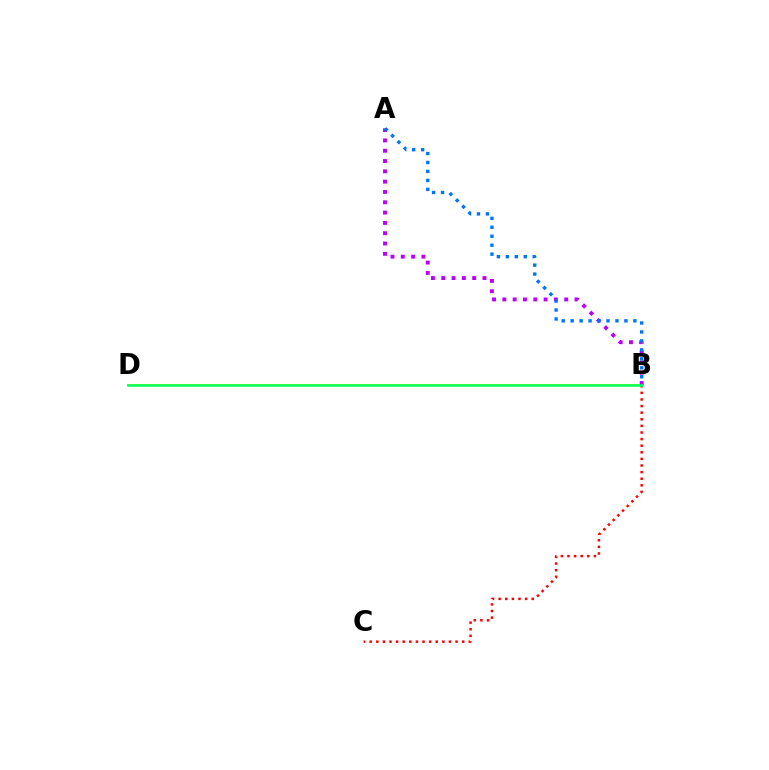{('B', 'C'): [{'color': '#ff0000', 'line_style': 'dotted', 'thickness': 1.79}], ('A', 'B'): [{'color': '#b900ff', 'line_style': 'dotted', 'thickness': 2.8}, {'color': '#0074ff', 'line_style': 'dotted', 'thickness': 2.43}], ('B', 'D'): [{'color': '#d1ff00', 'line_style': 'solid', 'thickness': 1.5}, {'color': '#00ff5c', 'line_style': 'solid', 'thickness': 1.83}]}